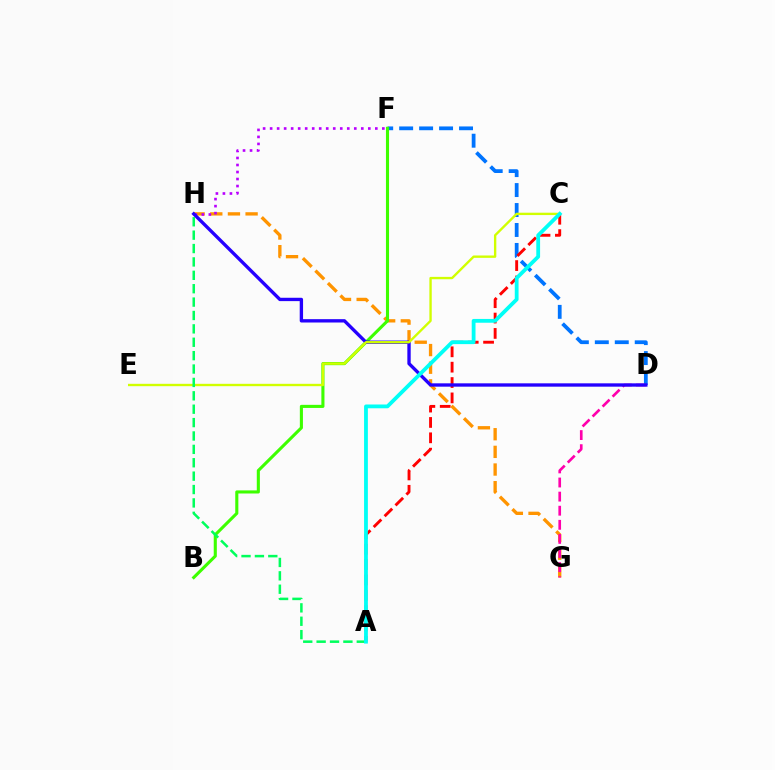{('D', 'F'): [{'color': '#0074ff', 'line_style': 'dashed', 'thickness': 2.71}], ('A', 'C'): [{'color': '#ff0000', 'line_style': 'dashed', 'thickness': 2.09}, {'color': '#00fff6', 'line_style': 'solid', 'thickness': 2.73}], ('G', 'H'): [{'color': '#ff9400', 'line_style': 'dashed', 'thickness': 2.4}], ('D', 'G'): [{'color': '#ff00ac', 'line_style': 'dashed', 'thickness': 1.92}], ('B', 'F'): [{'color': '#3dff00', 'line_style': 'solid', 'thickness': 2.23}], ('F', 'H'): [{'color': '#b900ff', 'line_style': 'dotted', 'thickness': 1.91}], ('D', 'H'): [{'color': '#2500ff', 'line_style': 'solid', 'thickness': 2.41}], ('C', 'E'): [{'color': '#d1ff00', 'line_style': 'solid', 'thickness': 1.7}], ('A', 'H'): [{'color': '#00ff5c', 'line_style': 'dashed', 'thickness': 1.82}]}